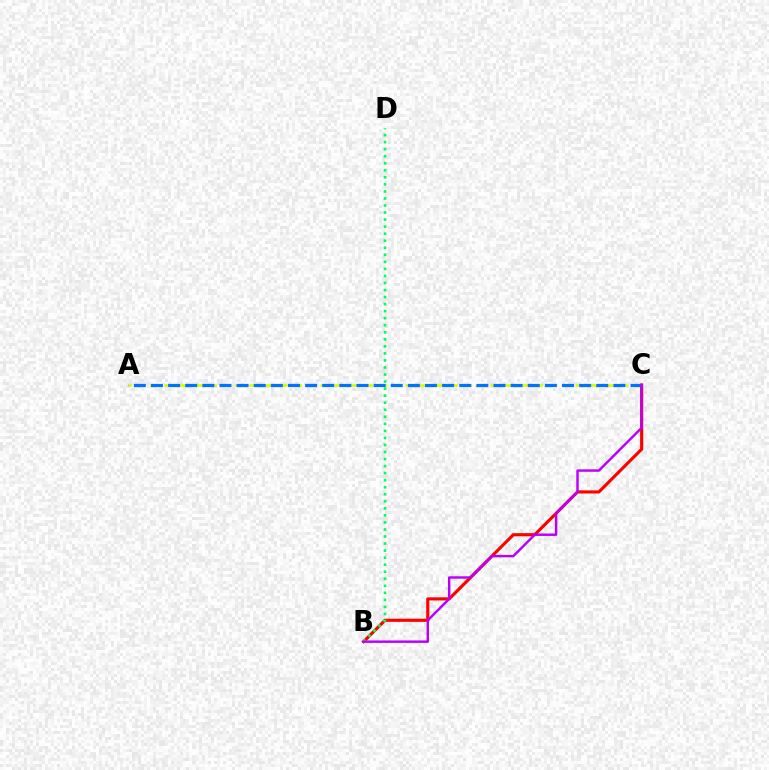{('B', 'C'): [{'color': '#ff0000', 'line_style': 'solid', 'thickness': 2.25}, {'color': '#b900ff', 'line_style': 'solid', 'thickness': 1.75}], ('A', 'C'): [{'color': '#d1ff00', 'line_style': 'dashed', 'thickness': 1.93}, {'color': '#0074ff', 'line_style': 'dashed', 'thickness': 2.33}], ('B', 'D'): [{'color': '#00ff5c', 'line_style': 'dotted', 'thickness': 1.91}]}